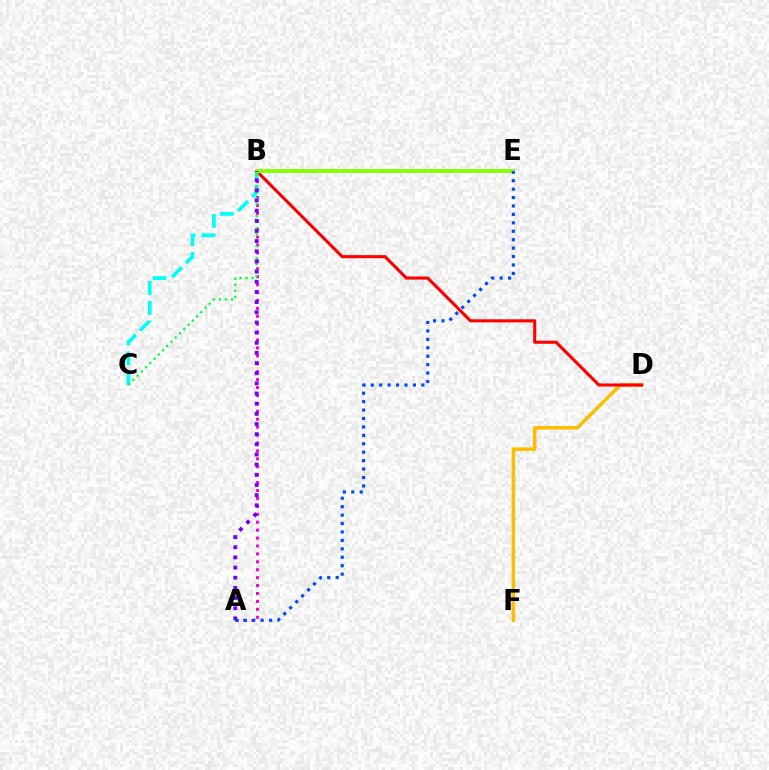{('D', 'F'): [{'color': '#ffbd00', 'line_style': 'solid', 'thickness': 2.53}], ('A', 'B'): [{'color': '#ff00cf', 'line_style': 'dotted', 'thickness': 2.15}, {'color': '#7200ff', 'line_style': 'dotted', 'thickness': 2.76}], ('B', 'D'): [{'color': '#ff0000', 'line_style': 'solid', 'thickness': 2.22}], ('B', 'C'): [{'color': '#00fff6', 'line_style': 'dashed', 'thickness': 2.69}, {'color': '#00ff39', 'line_style': 'dotted', 'thickness': 1.63}], ('B', 'E'): [{'color': '#84ff00', 'line_style': 'solid', 'thickness': 2.77}], ('A', 'E'): [{'color': '#004bff', 'line_style': 'dotted', 'thickness': 2.29}]}